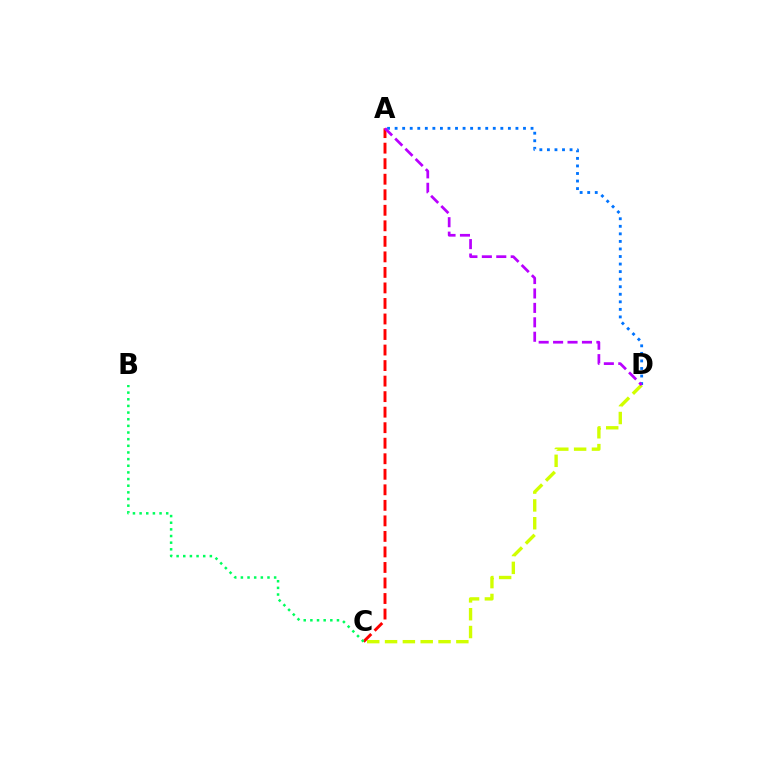{('A', 'C'): [{'color': '#ff0000', 'line_style': 'dashed', 'thickness': 2.11}], ('A', 'D'): [{'color': '#0074ff', 'line_style': 'dotted', 'thickness': 2.05}, {'color': '#b900ff', 'line_style': 'dashed', 'thickness': 1.96}], ('C', 'D'): [{'color': '#d1ff00', 'line_style': 'dashed', 'thickness': 2.42}], ('B', 'C'): [{'color': '#00ff5c', 'line_style': 'dotted', 'thickness': 1.81}]}